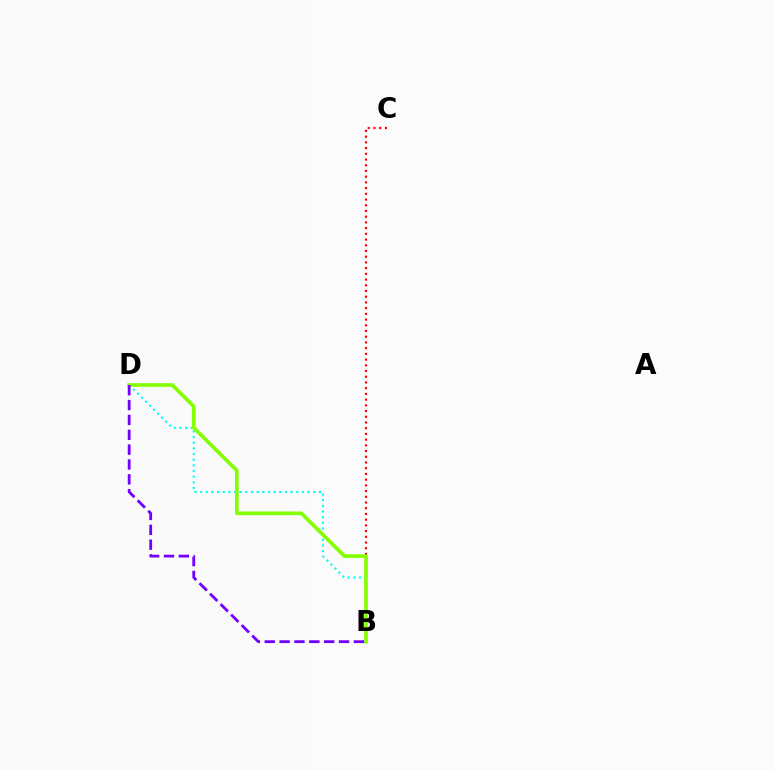{('B', 'C'): [{'color': '#ff0000', 'line_style': 'dotted', 'thickness': 1.55}], ('B', 'D'): [{'color': '#00fff6', 'line_style': 'dotted', 'thickness': 1.54}, {'color': '#84ff00', 'line_style': 'solid', 'thickness': 2.63}, {'color': '#7200ff', 'line_style': 'dashed', 'thickness': 2.02}]}